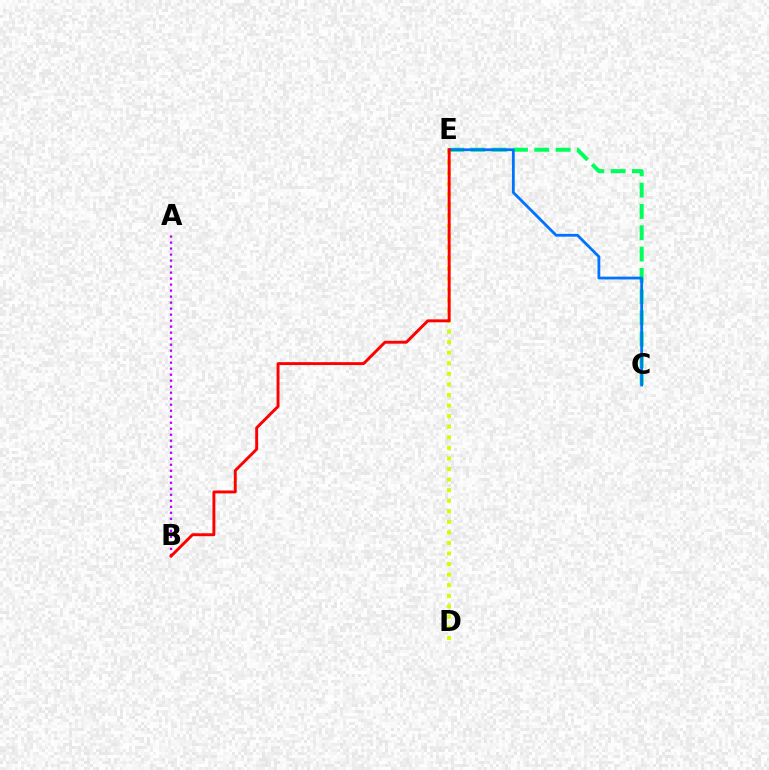{('D', 'E'): [{'color': '#d1ff00', 'line_style': 'dotted', 'thickness': 2.87}], ('C', 'E'): [{'color': '#00ff5c', 'line_style': 'dashed', 'thickness': 2.89}, {'color': '#0074ff', 'line_style': 'solid', 'thickness': 2.02}], ('A', 'B'): [{'color': '#b900ff', 'line_style': 'dotted', 'thickness': 1.63}], ('B', 'E'): [{'color': '#ff0000', 'line_style': 'solid', 'thickness': 2.09}]}